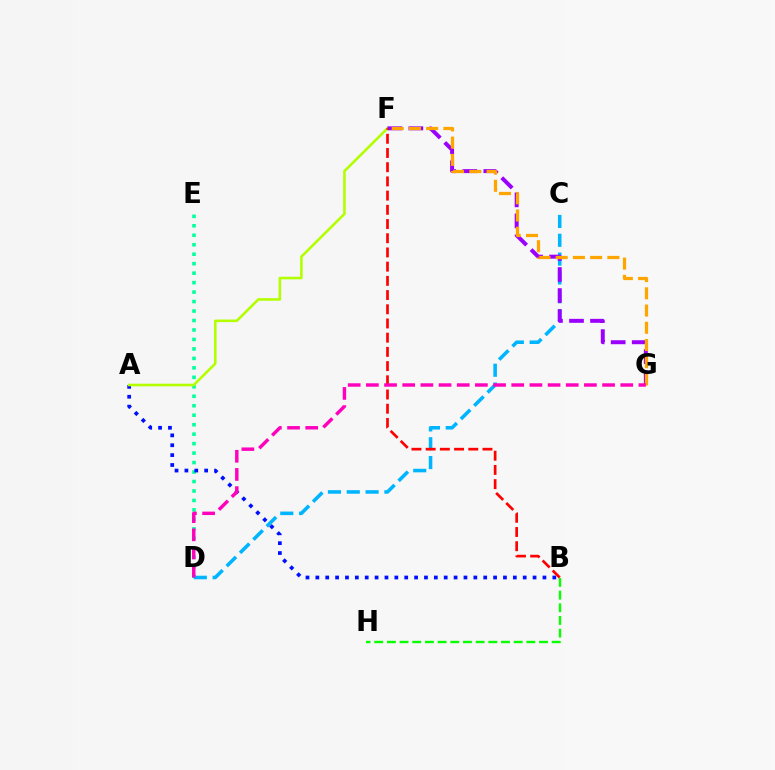{('D', 'E'): [{'color': '#00ff9d', 'line_style': 'dotted', 'thickness': 2.57}], ('C', 'D'): [{'color': '#00b5ff', 'line_style': 'dashed', 'thickness': 2.56}], ('A', 'B'): [{'color': '#0010ff', 'line_style': 'dotted', 'thickness': 2.68}], ('A', 'F'): [{'color': '#b3ff00', 'line_style': 'solid', 'thickness': 1.86}], ('F', 'G'): [{'color': '#9b00ff', 'line_style': 'dashed', 'thickness': 2.86}, {'color': '#ffa500', 'line_style': 'dashed', 'thickness': 2.34}], ('B', 'H'): [{'color': '#08ff00', 'line_style': 'dashed', 'thickness': 1.72}], ('B', 'F'): [{'color': '#ff0000', 'line_style': 'dashed', 'thickness': 1.93}], ('D', 'G'): [{'color': '#ff00bd', 'line_style': 'dashed', 'thickness': 2.47}]}